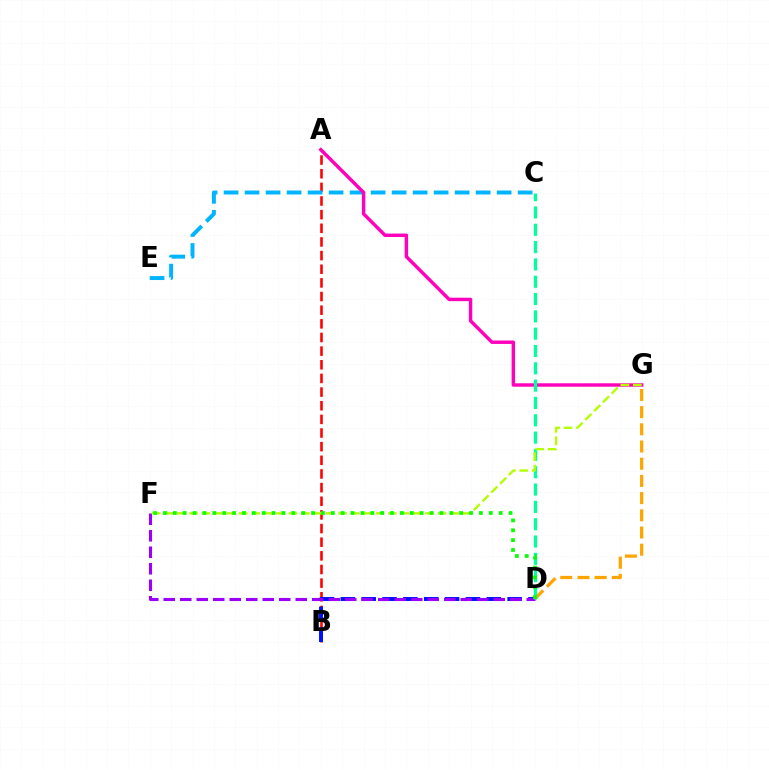{('D', 'G'): [{'color': '#ffa500', 'line_style': 'dashed', 'thickness': 2.34}], ('A', 'B'): [{'color': '#ff0000', 'line_style': 'dashed', 'thickness': 1.85}], ('B', 'D'): [{'color': '#0010ff', 'line_style': 'dashed', 'thickness': 2.83}], ('D', 'F'): [{'color': '#9b00ff', 'line_style': 'dashed', 'thickness': 2.24}, {'color': '#08ff00', 'line_style': 'dotted', 'thickness': 2.68}], ('C', 'E'): [{'color': '#00b5ff', 'line_style': 'dashed', 'thickness': 2.85}], ('A', 'G'): [{'color': '#ff00bd', 'line_style': 'solid', 'thickness': 2.47}], ('C', 'D'): [{'color': '#00ff9d', 'line_style': 'dashed', 'thickness': 2.35}], ('F', 'G'): [{'color': '#b3ff00', 'line_style': 'dashed', 'thickness': 1.69}]}